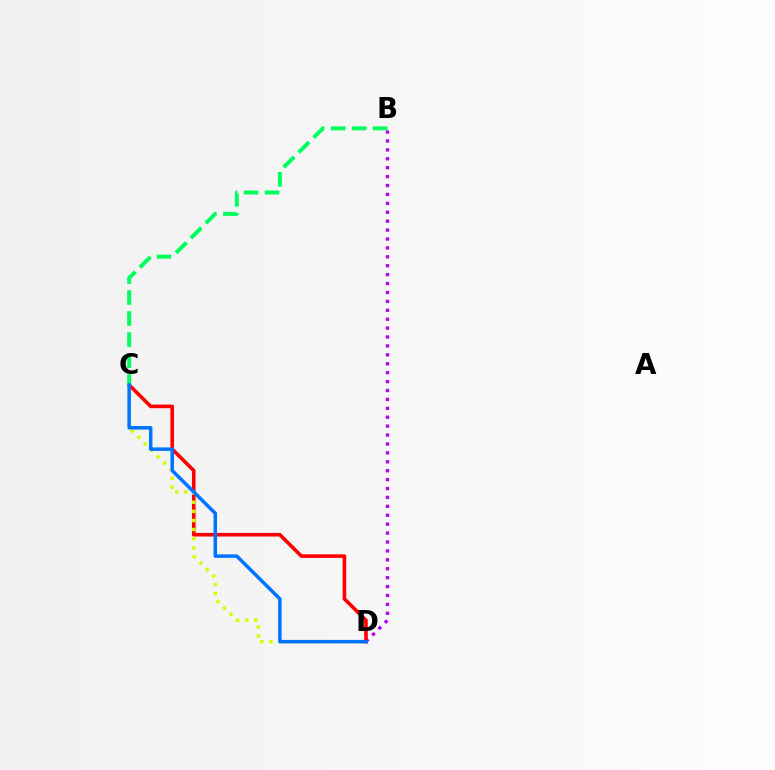{('B', 'D'): [{'color': '#b900ff', 'line_style': 'dotted', 'thickness': 2.42}], ('C', 'D'): [{'color': '#ff0000', 'line_style': 'solid', 'thickness': 2.59}, {'color': '#d1ff00', 'line_style': 'dotted', 'thickness': 2.48}, {'color': '#0074ff', 'line_style': 'solid', 'thickness': 2.52}], ('B', 'C'): [{'color': '#00ff5c', 'line_style': 'dashed', 'thickness': 2.86}]}